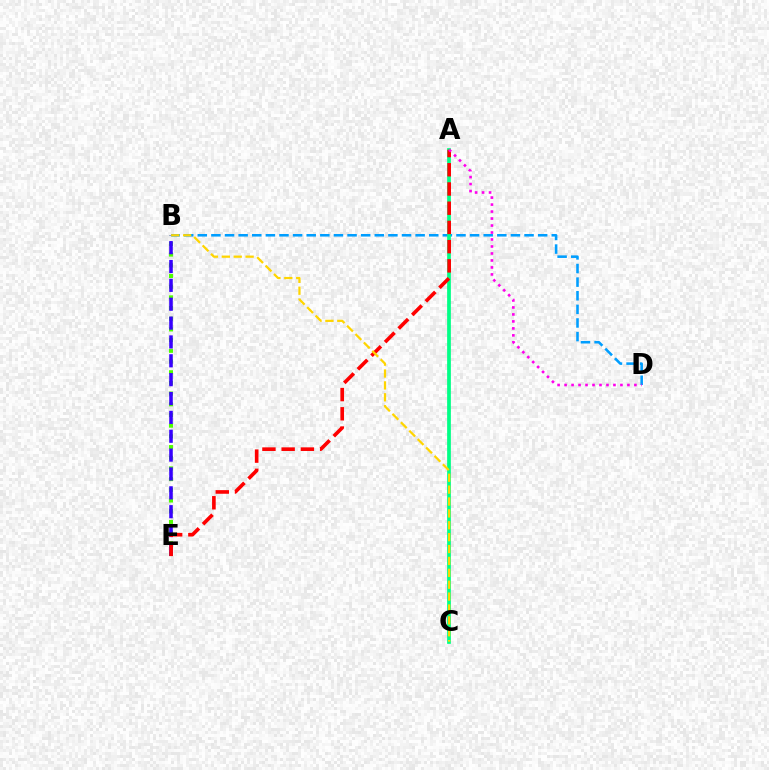{('B', 'D'): [{'color': '#009eff', 'line_style': 'dashed', 'thickness': 1.85}], ('B', 'E'): [{'color': '#4fff00', 'line_style': 'dotted', 'thickness': 2.91}, {'color': '#3700ff', 'line_style': 'dashed', 'thickness': 2.56}], ('A', 'C'): [{'color': '#00ff86', 'line_style': 'solid', 'thickness': 2.69}], ('A', 'E'): [{'color': '#ff0000', 'line_style': 'dashed', 'thickness': 2.61}], ('B', 'C'): [{'color': '#ffd500', 'line_style': 'dashed', 'thickness': 1.62}], ('A', 'D'): [{'color': '#ff00ed', 'line_style': 'dotted', 'thickness': 1.9}]}